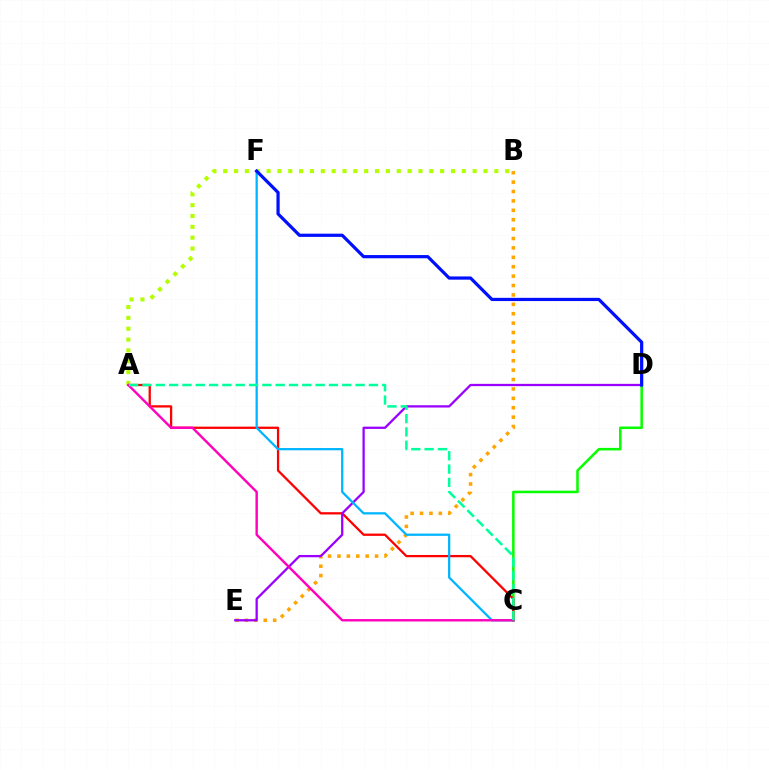{('C', 'D'): [{'color': '#08ff00', 'line_style': 'solid', 'thickness': 1.83}], ('A', 'C'): [{'color': '#ff0000', 'line_style': 'solid', 'thickness': 1.64}, {'color': '#ff00bd', 'line_style': 'solid', 'thickness': 1.73}, {'color': '#00ff9d', 'line_style': 'dashed', 'thickness': 1.81}], ('B', 'E'): [{'color': '#ffa500', 'line_style': 'dotted', 'thickness': 2.55}], ('A', 'B'): [{'color': '#b3ff00', 'line_style': 'dotted', 'thickness': 2.95}], ('D', 'E'): [{'color': '#9b00ff', 'line_style': 'solid', 'thickness': 1.64}], ('C', 'F'): [{'color': '#00b5ff', 'line_style': 'solid', 'thickness': 1.63}], ('D', 'F'): [{'color': '#0010ff', 'line_style': 'solid', 'thickness': 2.31}]}